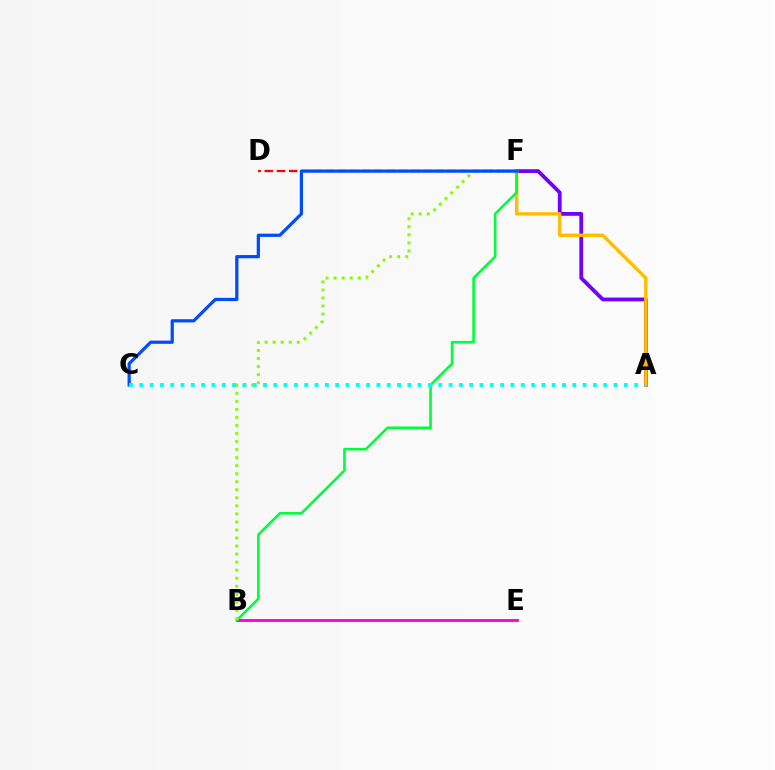{('A', 'F'): [{'color': '#7200ff', 'line_style': 'solid', 'thickness': 2.73}, {'color': '#ffbd00', 'line_style': 'solid', 'thickness': 2.45}], ('D', 'F'): [{'color': '#ff0000', 'line_style': 'dashed', 'thickness': 1.66}], ('B', 'E'): [{'color': '#ff00cf', 'line_style': 'solid', 'thickness': 2.05}], ('B', 'F'): [{'color': '#00ff39', 'line_style': 'solid', 'thickness': 1.88}, {'color': '#84ff00', 'line_style': 'dotted', 'thickness': 2.18}], ('C', 'F'): [{'color': '#004bff', 'line_style': 'solid', 'thickness': 2.32}], ('A', 'C'): [{'color': '#00fff6', 'line_style': 'dotted', 'thickness': 2.8}]}